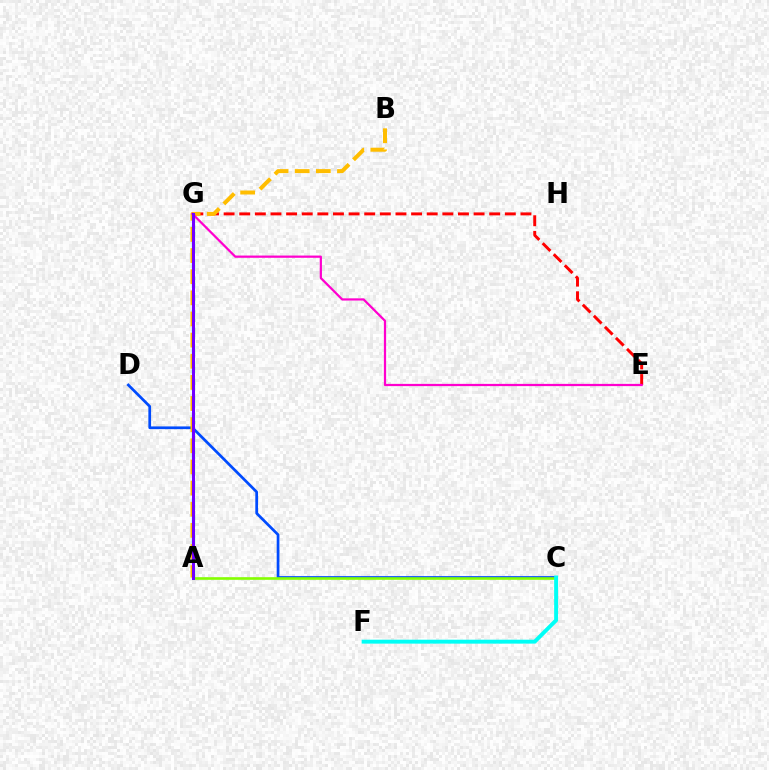{('A', 'G'): [{'color': '#00ff39', 'line_style': 'dashed', 'thickness': 2.32}, {'color': '#7200ff', 'line_style': 'solid', 'thickness': 2.15}], ('C', 'D'): [{'color': '#004bff', 'line_style': 'solid', 'thickness': 1.96}], ('E', 'G'): [{'color': '#ff0000', 'line_style': 'dashed', 'thickness': 2.12}, {'color': '#ff00cf', 'line_style': 'solid', 'thickness': 1.61}], ('A', 'C'): [{'color': '#84ff00', 'line_style': 'solid', 'thickness': 1.89}], ('C', 'F'): [{'color': '#00fff6', 'line_style': 'solid', 'thickness': 2.83}], ('A', 'B'): [{'color': '#ffbd00', 'line_style': 'dashed', 'thickness': 2.87}]}